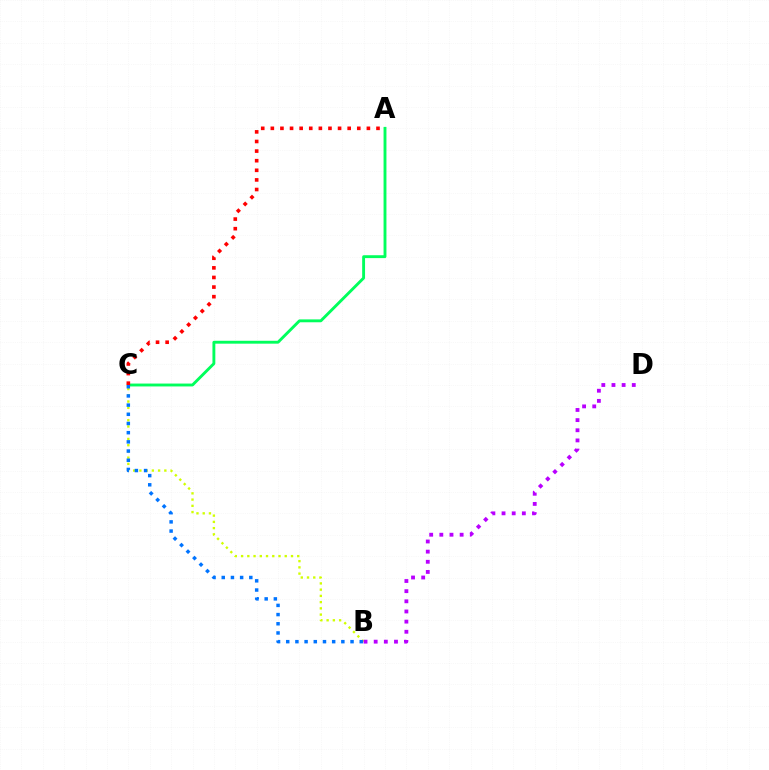{('A', 'C'): [{'color': '#00ff5c', 'line_style': 'solid', 'thickness': 2.07}, {'color': '#ff0000', 'line_style': 'dotted', 'thickness': 2.61}], ('B', 'C'): [{'color': '#d1ff00', 'line_style': 'dotted', 'thickness': 1.69}, {'color': '#0074ff', 'line_style': 'dotted', 'thickness': 2.5}], ('B', 'D'): [{'color': '#b900ff', 'line_style': 'dotted', 'thickness': 2.76}]}